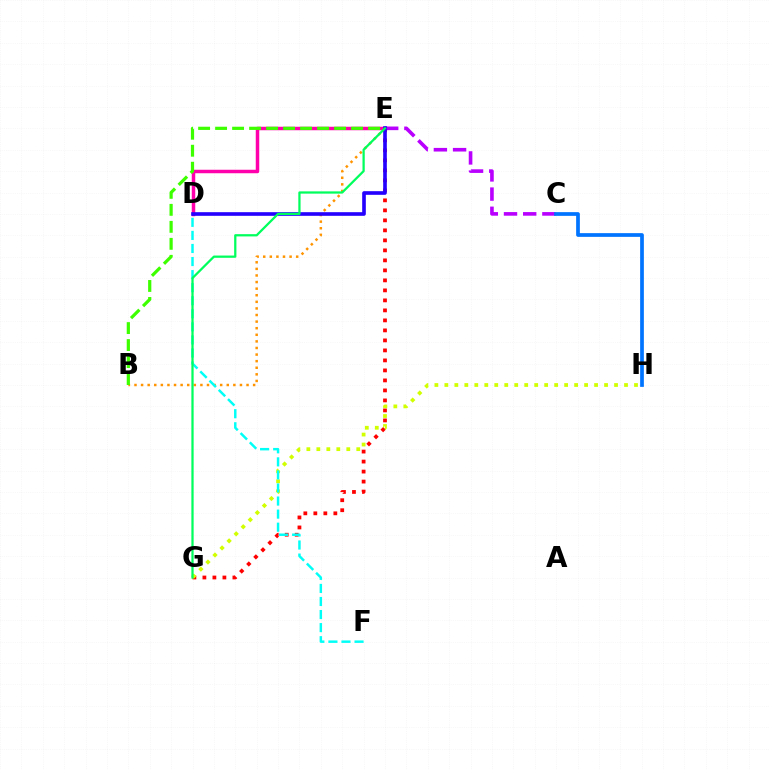{('D', 'E'): [{'color': '#ff00ac', 'line_style': 'solid', 'thickness': 2.52}, {'color': '#2500ff', 'line_style': 'solid', 'thickness': 2.62}], ('E', 'G'): [{'color': '#ff0000', 'line_style': 'dotted', 'thickness': 2.72}, {'color': '#00ff5c', 'line_style': 'solid', 'thickness': 1.62}], ('B', 'E'): [{'color': '#ff9400', 'line_style': 'dotted', 'thickness': 1.79}, {'color': '#3dff00', 'line_style': 'dashed', 'thickness': 2.31}], ('C', 'E'): [{'color': '#b900ff', 'line_style': 'dashed', 'thickness': 2.61}], ('G', 'H'): [{'color': '#d1ff00', 'line_style': 'dotted', 'thickness': 2.71}], ('C', 'H'): [{'color': '#0074ff', 'line_style': 'solid', 'thickness': 2.68}], ('D', 'F'): [{'color': '#00fff6', 'line_style': 'dashed', 'thickness': 1.78}]}